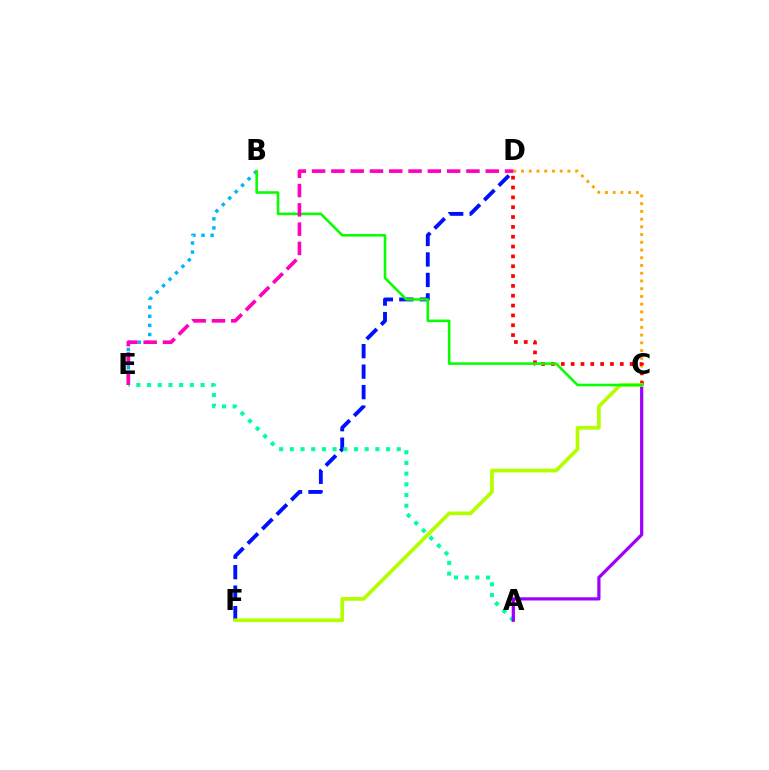{('C', 'D'): [{'color': '#ffa500', 'line_style': 'dotted', 'thickness': 2.1}, {'color': '#ff0000', 'line_style': 'dotted', 'thickness': 2.67}], ('D', 'F'): [{'color': '#0010ff', 'line_style': 'dashed', 'thickness': 2.78}], ('B', 'E'): [{'color': '#00b5ff', 'line_style': 'dotted', 'thickness': 2.47}], ('A', 'E'): [{'color': '#00ff9d', 'line_style': 'dotted', 'thickness': 2.91}], ('A', 'C'): [{'color': '#9b00ff', 'line_style': 'solid', 'thickness': 2.31}], ('C', 'F'): [{'color': '#b3ff00', 'line_style': 'solid', 'thickness': 2.66}], ('B', 'C'): [{'color': '#08ff00', 'line_style': 'solid', 'thickness': 1.85}], ('D', 'E'): [{'color': '#ff00bd', 'line_style': 'dashed', 'thickness': 2.62}]}